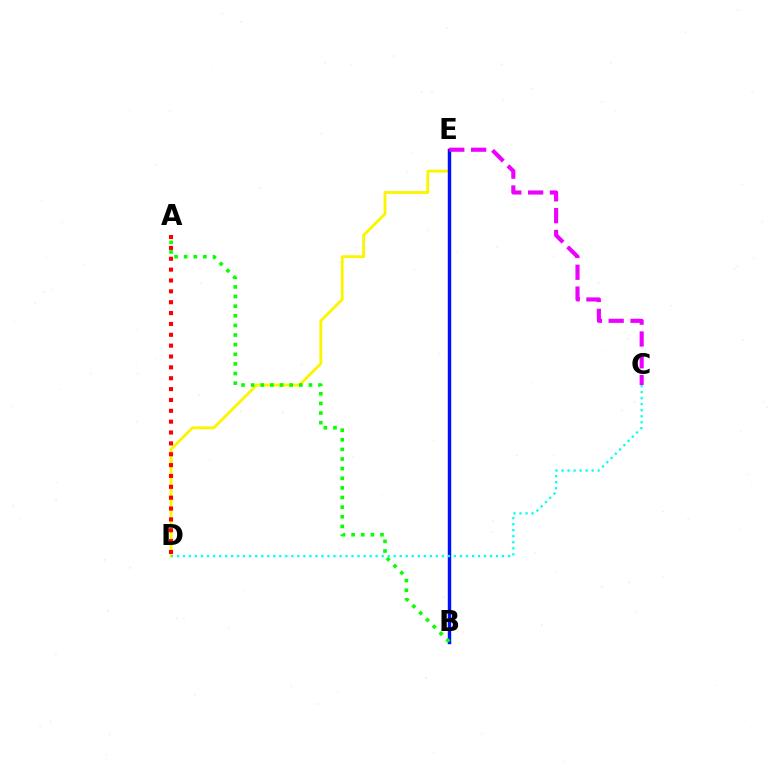{('D', 'E'): [{'color': '#fcf500', 'line_style': 'solid', 'thickness': 2.04}], ('B', 'E'): [{'color': '#0010ff', 'line_style': 'solid', 'thickness': 2.46}], ('A', 'B'): [{'color': '#08ff00', 'line_style': 'dotted', 'thickness': 2.61}], ('C', 'D'): [{'color': '#00fff6', 'line_style': 'dotted', 'thickness': 1.64}], ('A', 'D'): [{'color': '#ff0000', 'line_style': 'dotted', 'thickness': 2.95}], ('C', 'E'): [{'color': '#ee00ff', 'line_style': 'dashed', 'thickness': 2.96}]}